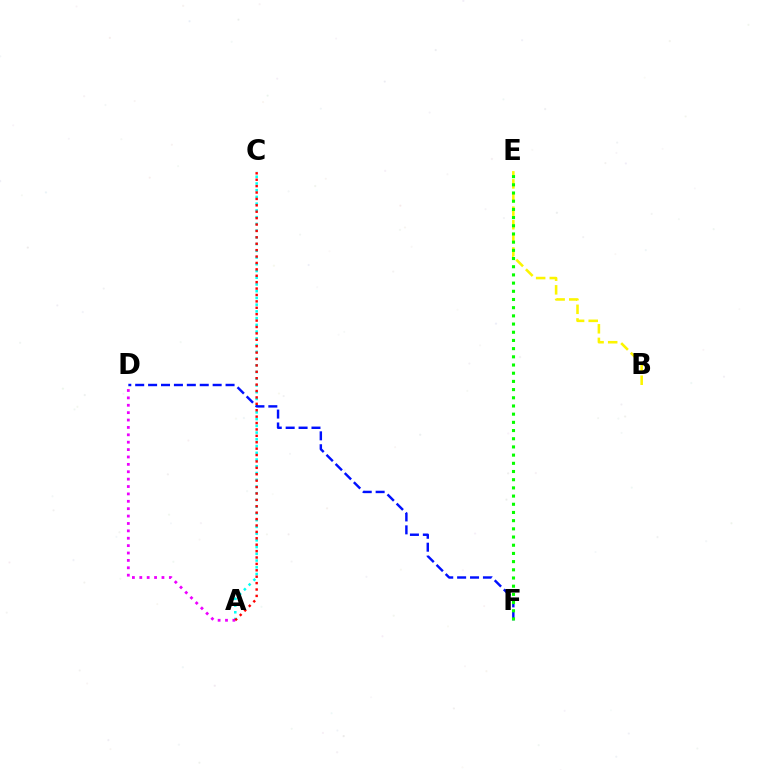{('B', 'E'): [{'color': '#fcf500', 'line_style': 'dashed', 'thickness': 1.85}], ('A', 'C'): [{'color': '#00fff6', 'line_style': 'dotted', 'thickness': 1.83}, {'color': '#ff0000', 'line_style': 'dotted', 'thickness': 1.74}], ('D', 'F'): [{'color': '#0010ff', 'line_style': 'dashed', 'thickness': 1.75}], ('A', 'D'): [{'color': '#ee00ff', 'line_style': 'dotted', 'thickness': 2.01}], ('E', 'F'): [{'color': '#08ff00', 'line_style': 'dotted', 'thickness': 2.23}]}